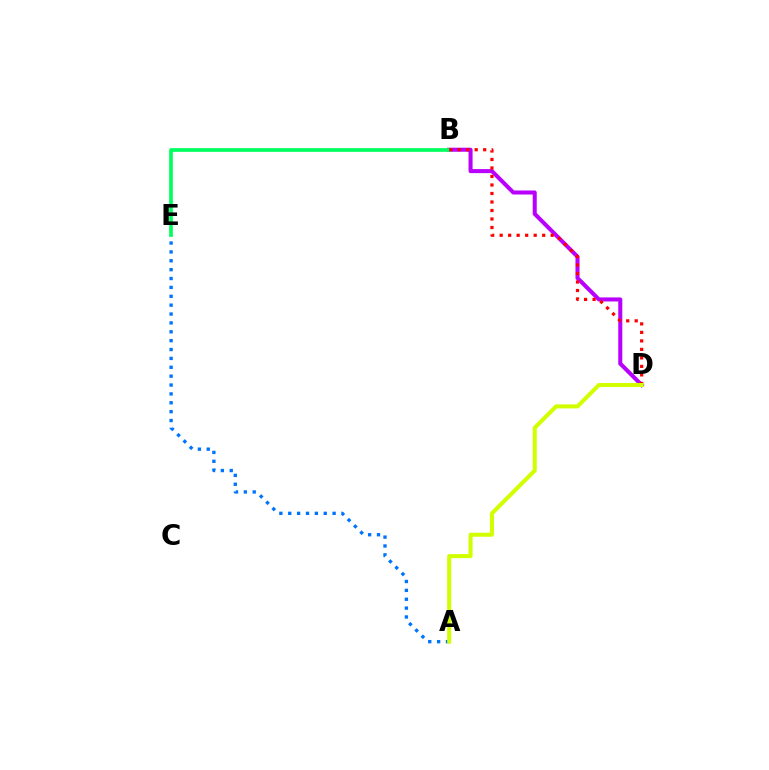{('B', 'D'): [{'color': '#b900ff', 'line_style': 'solid', 'thickness': 2.91}, {'color': '#ff0000', 'line_style': 'dotted', 'thickness': 2.31}], ('A', 'E'): [{'color': '#0074ff', 'line_style': 'dotted', 'thickness': 2.41}], ('B', 'E'): [{'color': '#00ff5c', 'line_style': 'solid', 'thickness': 2.65}], ('A', 'D'): [{'color': '#d1ff00', 'line_style': 'solid', 'thickness': 2.91}]}